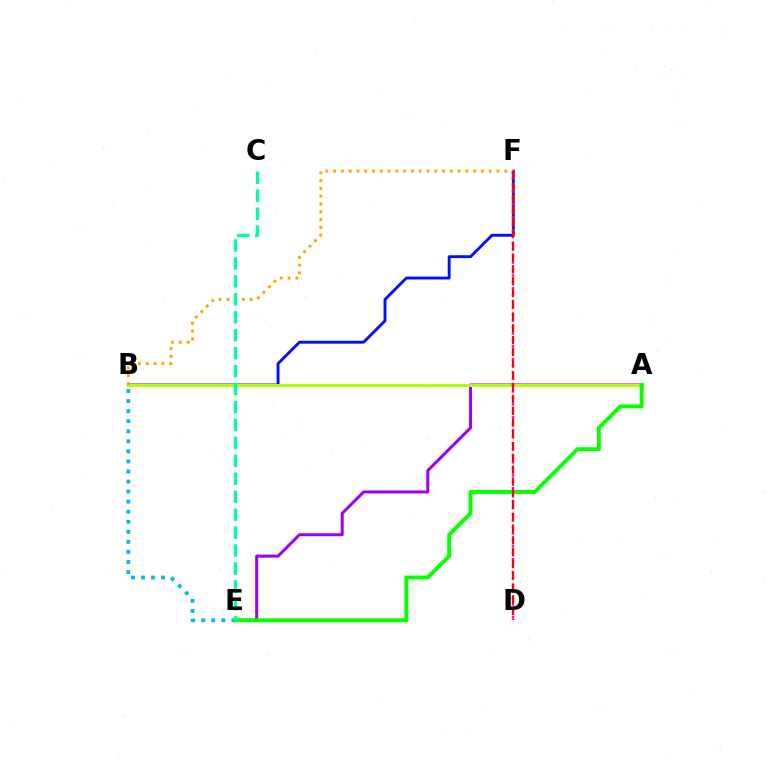{('B', 'F'): [{'color': '#0010ff', 'line_style': 'solid', 'thickness': 2.08}, {'color': '#ffa500', 'line_style': 'dotted', 'thickness': 2.11}], ('B', 'E'): [{'color': '#00b5ff', 'line_style': 'dotted', 'thickness': 2.73}], ('A', 'E'): [{'color': '#9b00ff', 'line_style': 'solid', 'thickness': 2.17}, {'color': '#08ff00', 'line_style': 'solid', 'thickness': 2.82}], ('A', 'B'): [{'color': '#b3ff00', 'line_style': 'solid', 'thickness': 2.17}], ('D', 'F'): [{'color': '#ff00bd', 'line_style': 'dotted', 'thickness': 1.75}, {'color': '#ff0000', 'line_style': 'dashed', 'thickness': 1.6}], ('C', 'E'): [{'color': '#00ff9d', 'line_style': 'dashed', 'thickness': 2.44}]}